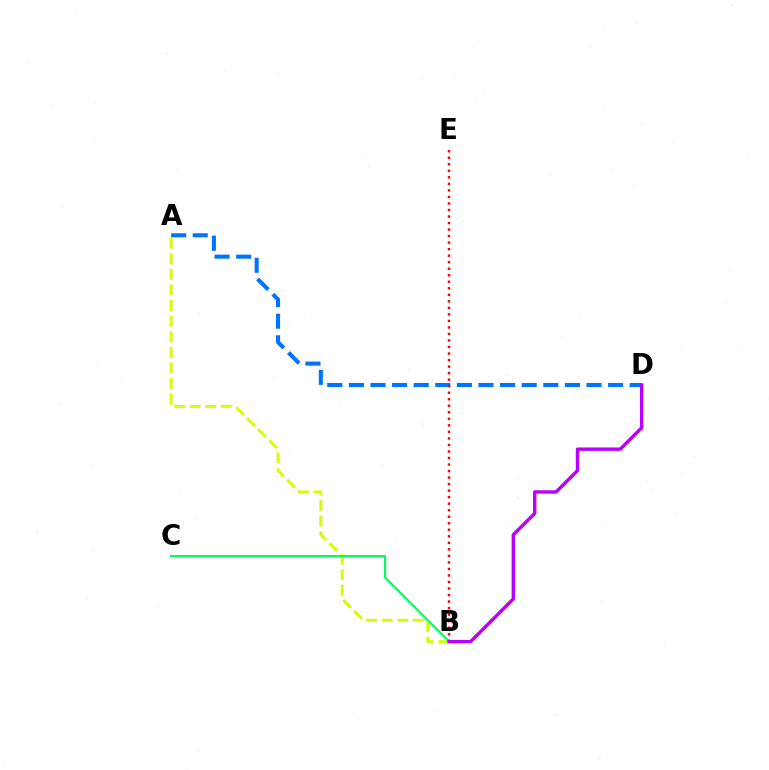{('A', 'B'): [{'color': '#d1ff00', 'line_style': 'dashed', 'thickness': 2.12}], ('A', 'D'): [{'color': '#0074ff', 'line_style': 'dashed', 'thickness': 2.93}], ('B', 'E'): [{'color': '#ff0000', 'line_style': 'dotted', 'thickness': 1.77}], ('B', 'C'): [{'color': '#00ff5c', 'line_style': 'solid', 'thickness': 1.58}], ('B', 'D'): [{'color': '#b900ff', 'line_style': 'solid', 'thickness': 2.46}]}